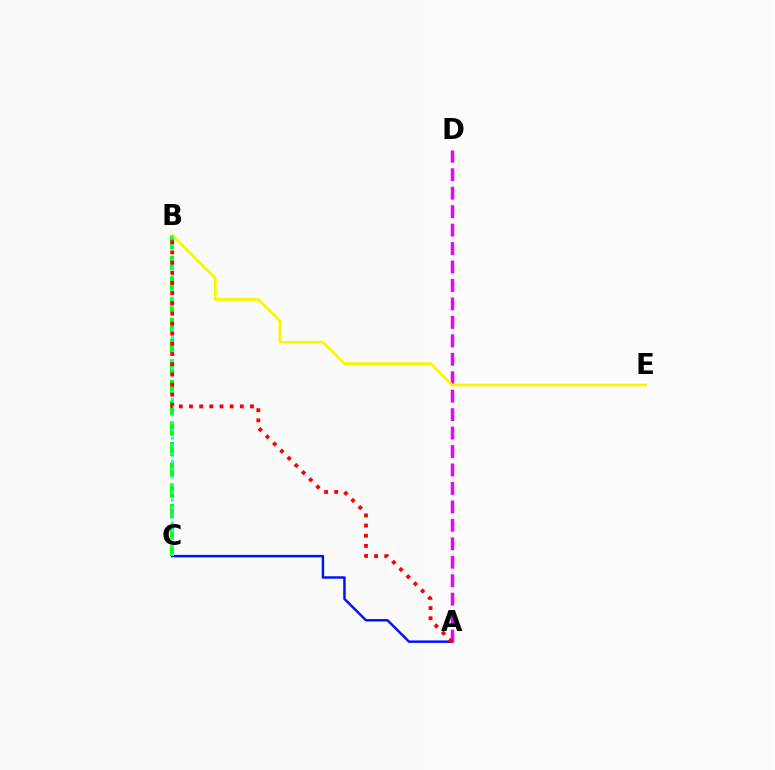{('A', 'C'): [{'color': '#0010ff', 'line_style': 'solid', 'thickness': 1.77}], ('B', 'C'): [{'color': '#08ff00', 'line_style': 'dashed', 'thickness': 2.81}, {'color': '#00fff6', 'line_style': 'dotted', 'thickness': 2.1}], ('A', 'D'): [{'color': '#ee00ff', 'line_style': 'dashed', 'thickness': 2.51}], ('B', 'E'): [{'color': '#fcf500', 'line_style': 'solid', 'thickness': 1.99}], ('A', 'B'): [{'color': '#ff0000', 'line_style': 'dotted', 'thickness': 2.76}]}